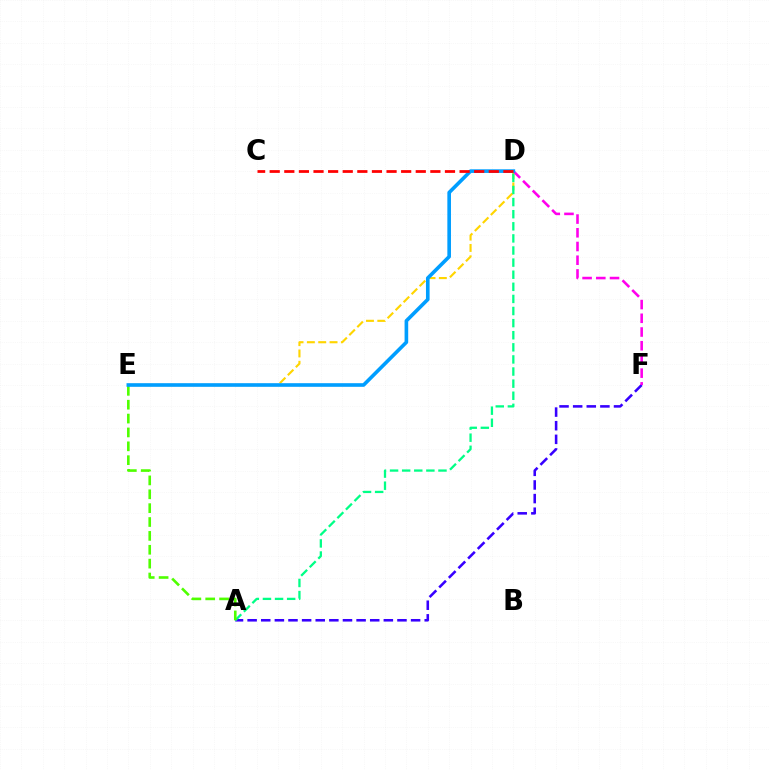{('D', 'E'): [{'color': '#ffd500', 'line_style': 'dashed', 'thickness': 1.54}, {'color': '#009eff', 'line_style': 'solid', 'thickness': 2.61}], ('A', 'F'): [{'color': '#3700ff', 'line_style': 'dashed', 'thickness': 1.85}], ('D', 'F'): [{'color': '#ff00ed', 'line_style': 'dashed', 'thickness': 1.86}], ('A', 'D'): [{'color': '#00ff86', 'line_style': 'dashed', 'thickness': 1.64}], ('A', 'E'): [{'color': '#4fff00', 'line_style': 'dashed', 'thickness': 1.88}], ('C', 'D'): [{'color': '#ff0000', 'line_style': 'dashed', 'thickness': 1.98}]}